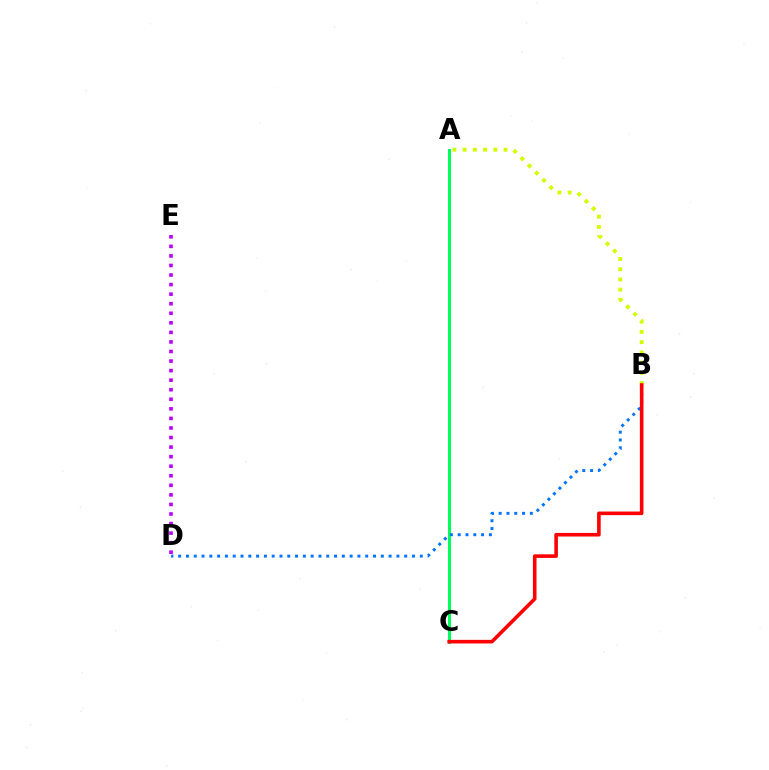{('A', 'C'): [{'color': '#00ff5c', 'line_style': 'solid', 'thickness': 2.19}], ('B', 'D'): [{'color': '#0074ff', 'line_style': 'dotted', 'thickness': 2.12}], ('A', 'B'): [{'color': '#d1ff00', 'line_style': 'dotted', 'thickness': 2.78}], ('B', 'C'): [{'color': '#ff0000', 'line_style': 'solid', 'thickness': 2.59}], ('D', 'E'): [{'color': '#b900ff', 'line_style': 'dotted', 'thickness': 2.6}]}